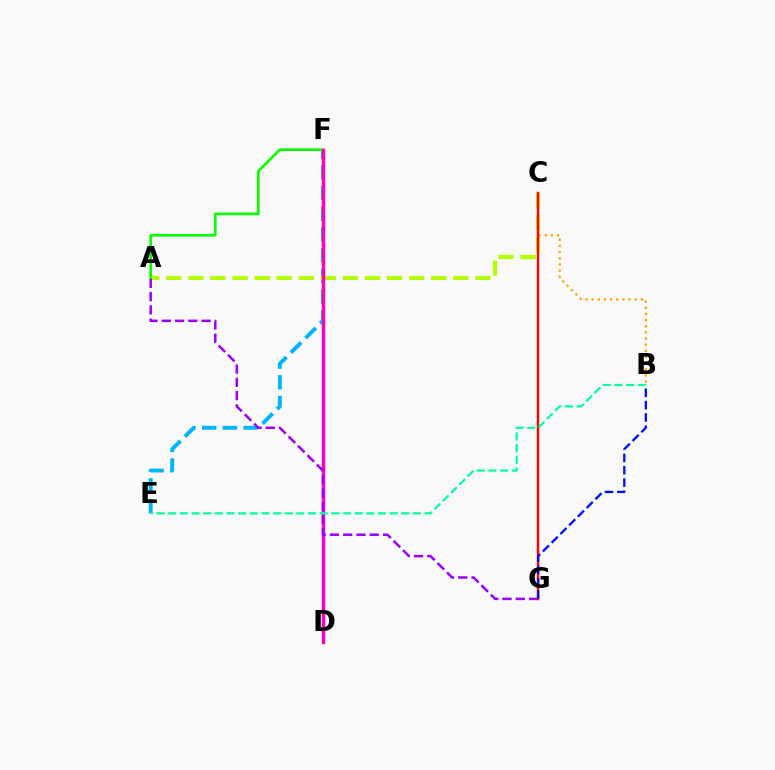{('B', 'C'): [{'color': '#ffa500', 'line_style': 'dotted', 'thickness': 1.67}], ('E', 'F'): [{'color': '#00b5ff', 'line_style': 'dashed', 'thickness': 2.81}], ('A', 'C'): [{'color': '#b3ff00', 'line_style': 'dashed', 'thickness': 3.0}], ('A', 'F'): [{'color': '#08ff00', 'line_style': 'solid', 'thickness': 1.91}], ('D', 'F'): [{'color': '#ff00bd', 'line_style': 'solid', 'thickness': 2.48}], ('A', 'G'): [{'color': '#9b00ff', 'line_style': 'dashed', 'thickness': 1.8}], ('C', 'G'): [{'color': '#ff0000', 'line_style': 'solid', 'thickness': 1.74}], ('B', 'E'): [{'color': '#00ff9d', 'line_style': 'dashed', 'thickness': 1.58}], ('B', 'G'): [{'color': '#0010ff', 'line_style': 'dashed', 'thickness': 1.68}]}